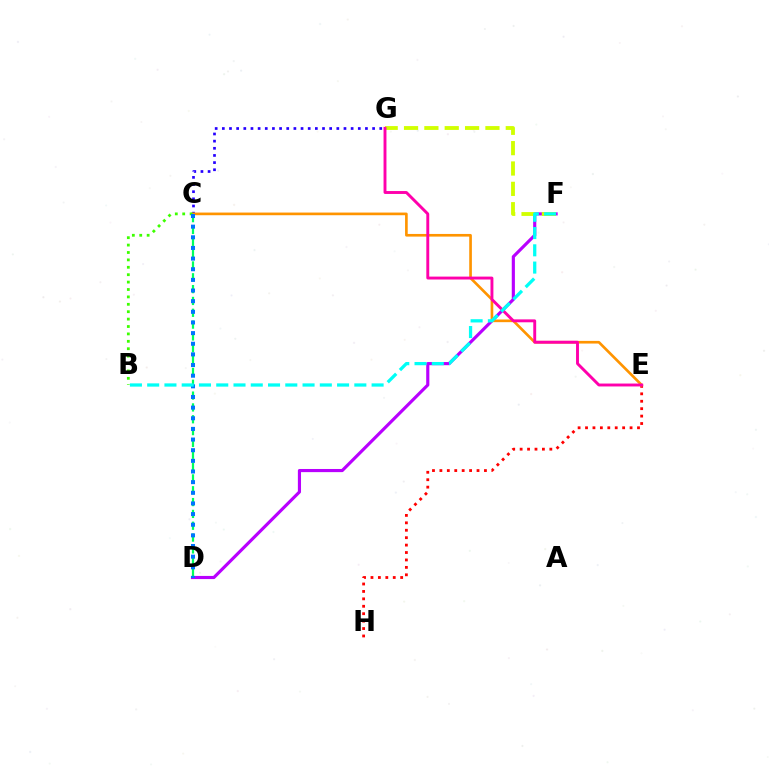{('C', 'G'): [{'color': '#2500ff', 'line_style': 'dotted', 'thickness': 1.94}], ('E', 'H'): [{'color': '#ff0000', 'line_style': 'dotted', 'thickness': 2.02}], ('C', 'D'): [{'color': '#00ff5c', 'line_style': 'dashed', 'thickness': 1.61}, {'color': '#0074ff', 'line_style': 'dotted', 'thickness': 2.89}], ('D', 'F'): [{'color': '#b900ff', 'line_style': 'solid', 'thickness': 2.26}], ('C', 'E'): [{'color': '#ff9400', 'line_style': 'solid', 'thickness': 1.91}], ('B', 'C'): [{'color': '#3dff00', 'line_style': 'dotted', 'thickness': 2.01}], ('F', 'G'): [{'color': '#d1ff00', 'line_style': 'dashed', 'thickness': 2.76}], ('E', 'G'): [{'color': '#ff00ac', 'line_style': 'solid', 'thickness': 2.09}], ('B', 'F'): [{'color': '#00fff6', 'line_style': 'dashed', 'thickness': 2.35}]}